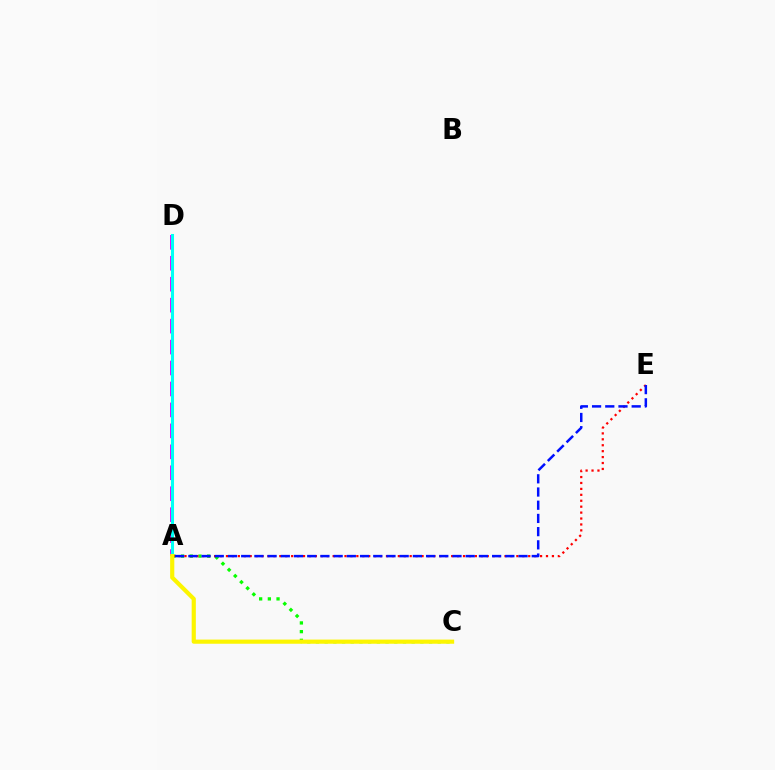{('A', 'C'): [{'color': '#08ff00', 'line_style': 'dotted', 'thickness': 2.36}, {'color': '#fcf500', 'line_style': 'solid', 'thickness': 3.0}], ('A', 'D'): [{'color': '#ee00ff', 'line_style': 'dashed', 'thickness': 2.85}, {'color': '#00fff6', 'line_style': 'solid', 'thickness': 2.2}], ('A', 'E'): [{'color': '#ff0000', 'line_style': 'dotted', 'thickness': 1.61}, {'color': '#0010ff', 'line_style': 'dashed', 'thickness': 1.79}]}